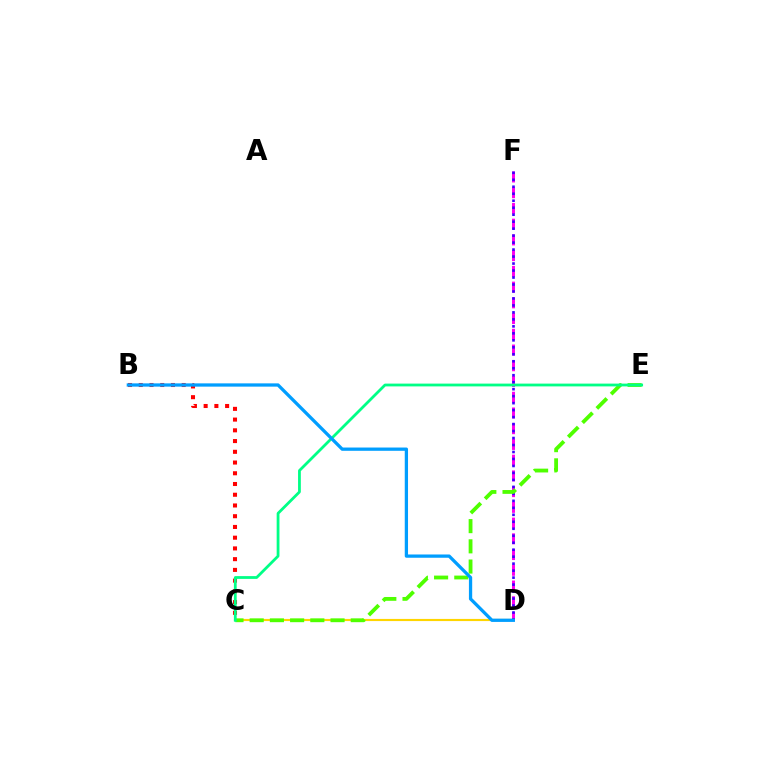{('D', 'F'): [{'color': '#ff00ed', 'line_style': 'dashed', 'thickness': 2.14}, {'color': '#3700ff', 'line_style': 'dotted', 'thickness': 1.9}], ('B', 'C'): [{'color': '#ff0000', 'line_style': 'dotted', 'thickness': 2.92}], ('C', 'D'): [{'color': '#ffd500', 'line_style': 'solid', 'thickness': 1.55}], ('C', 'E'): [{'color': '#4fff00', 'line_style': 'dashed', 'thickness': 2.75}, {'color': '#00ff86', 'line_style': 'solid', 'thickness': 2.01}], ('B', 'D'): [{'color': '#009eff', 'line_style': 'solid', 'thickness': 2.36}]}